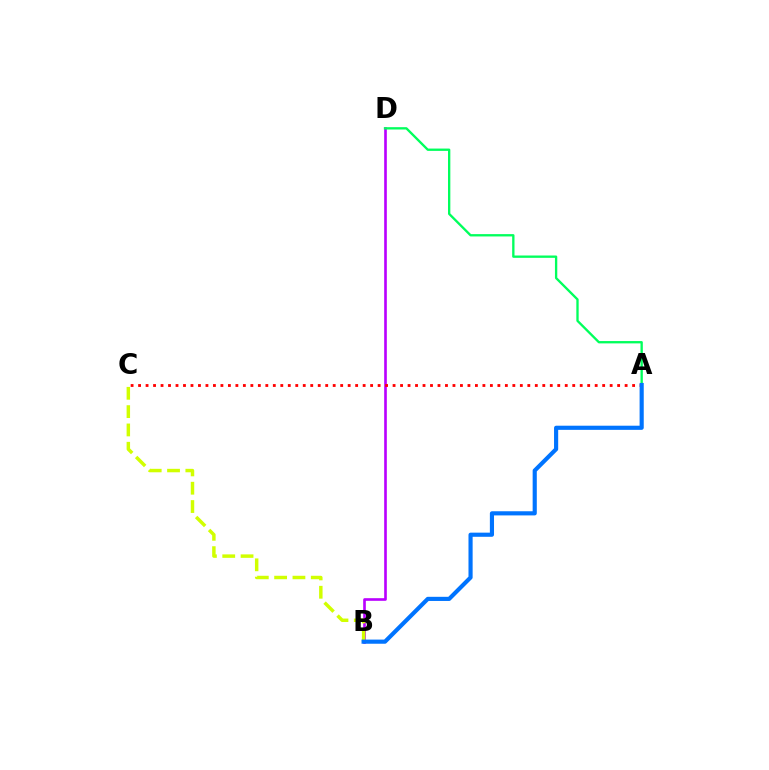{('B', 'D'): [{'color': '#b900ff', 'line_style': 'solid', 'thickness': 1.9}], ('B', 'C'): [{'color': '#d1ff00', 'line_style': 'dashed', 'thickness': 2.49}], ('A', 'C'): [{'color': '#ff0000', 'line_style': 'dotted', 'thickness': 2.03}], ('A', 'D'): [{'color': '#00ff5c', 'line_style': 'solid', 'thickness': 1.68}], ('A', 'B'): [{'color': '#0074ff', 'line_style': 'solid', 'thickness': 2.98}]}